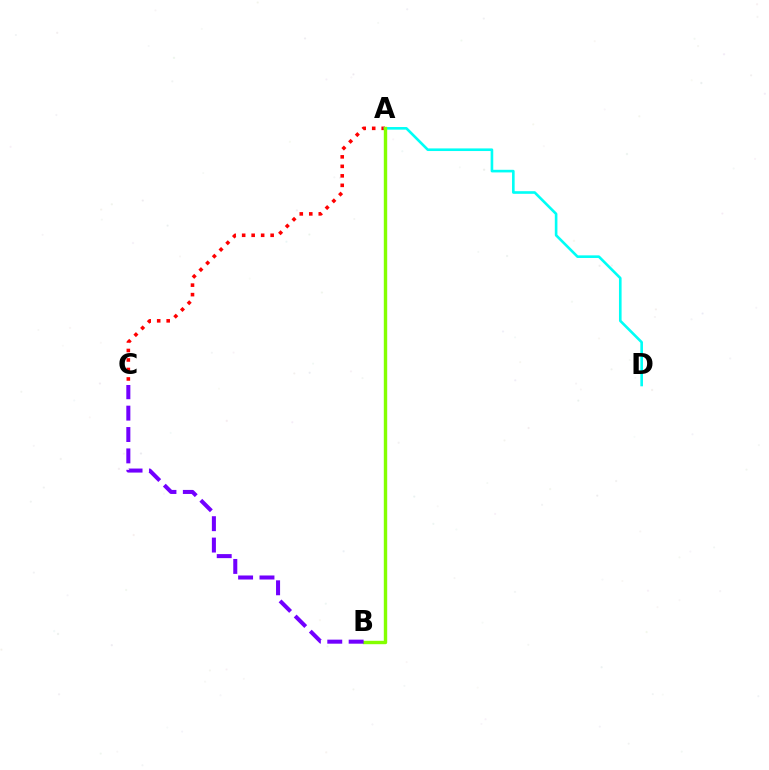{('A', 'C'): [{'color': '#ff0000', 'line_style': 'dotted', 'thickness': 2.58}], ('A', 'D'): [{'color': '#00fff6', 'line_style': 'solid', 'thickness': 1.89}], ('A', 'B'): [{'color': '#84ff00', 'line_style': 'solid', 'thickness': 2.44}], ('B', 'C'): [{'color': '#7200ff', 'line_style': 'dashed', 'thickness': 2.9}]}